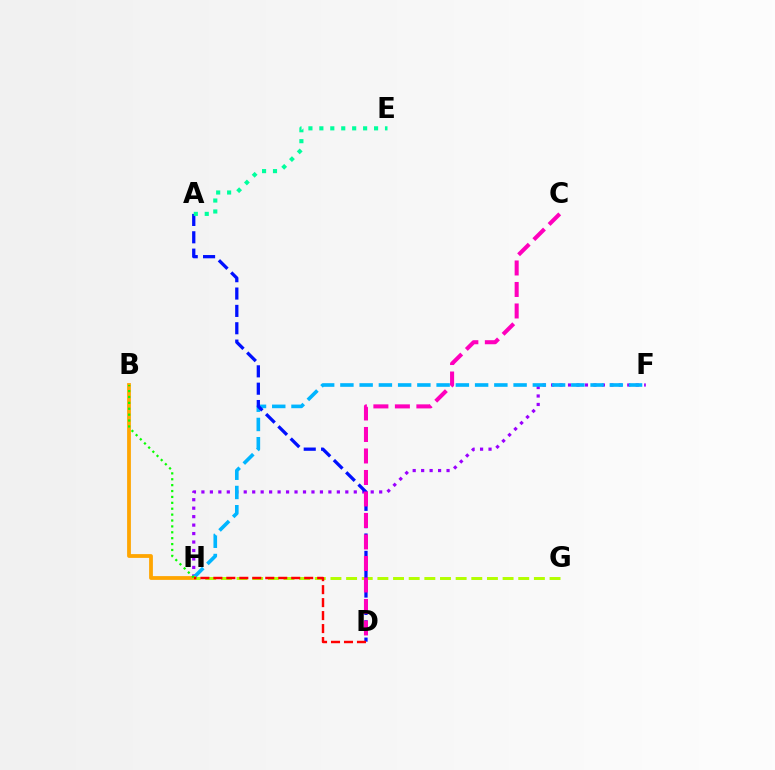{('F', 'H'): [{'color': '#9b00ff', 'line_style': 'dotted', 'thickness': 2.3}, {'color': '#00b5ff', 'line_style': 'dashed', 'thickness': 2.61}], ('G', 'H'): [{'color': '#b3ff00', 'line_style': 'dashed', 'thickness': 2.13}], ('A', 'D'): [{'color': '#0010ff', 'line_style': 'dashed', 'thickness': 2.36}], ('B', 'H'): [{'color': '#ffa500', 'line_style': 'solid', 'thickness': 2.72}, {'color': '#08ff00', 'line_style': 'dotted', 'thickness': 1.6}], ('C', 'D'): [{'color': '#ff00bd', 'line_style': 'dashed', 'thickness': 2.92}], ('D', 'H'): [{'color': '#ff0000', 'line_style': 'dashed', 'thickness': 1.76}], ('A', 'E'): [{'color': '#00ff9d', 'line_style': 'dotted', 'thickness': 2.97}]}